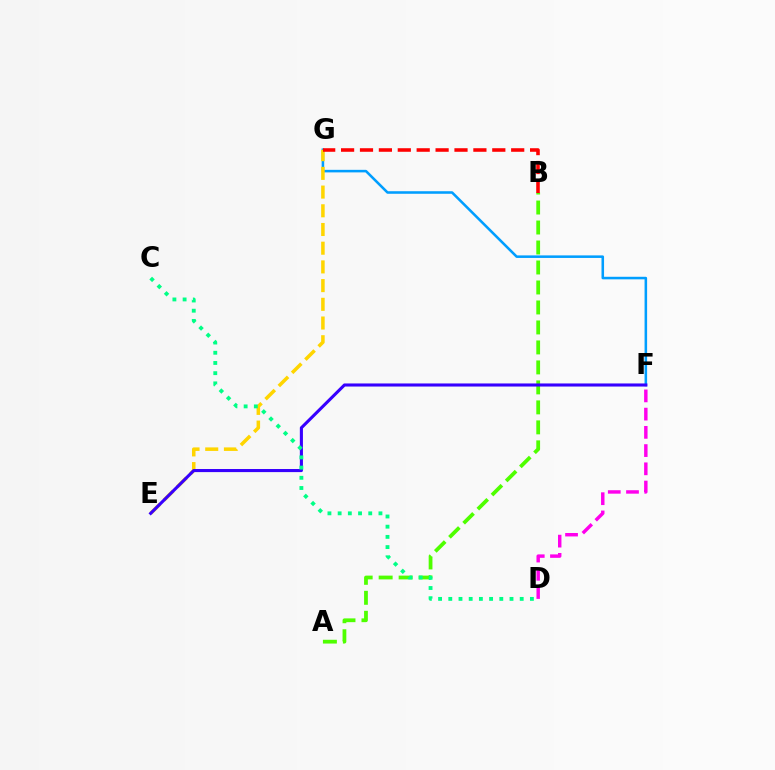{('A', 'B'): [{'color': '#4fff00', 'line_style': 'dashed', 'thickness': 2.72}], ('F', 'G'): [{'color': '#009eff', 'line_style': 'solid', 'thickness': 1.84}], ('E', 'G'): [{'color': '#ffd500', 'line_style': 'dashed', 'thickness': 2.54}], ('E', 'F'): [{'color': '#3700ff', 'line_style': 'solid', 'thickness': 2.22}], ('D', 'F'): [{'color': '#ff00ed', 'line_style': 'dashed', 'thickness': 2.48}], ('C', 'D'): [{'color': '#00ff86', 'line_style': 'dotted', 'thickness': 2.77}], ('B', 'G'): [{'color': '#ff0000', 'line_style': 'dashed', 'thickness': 2.57}]}